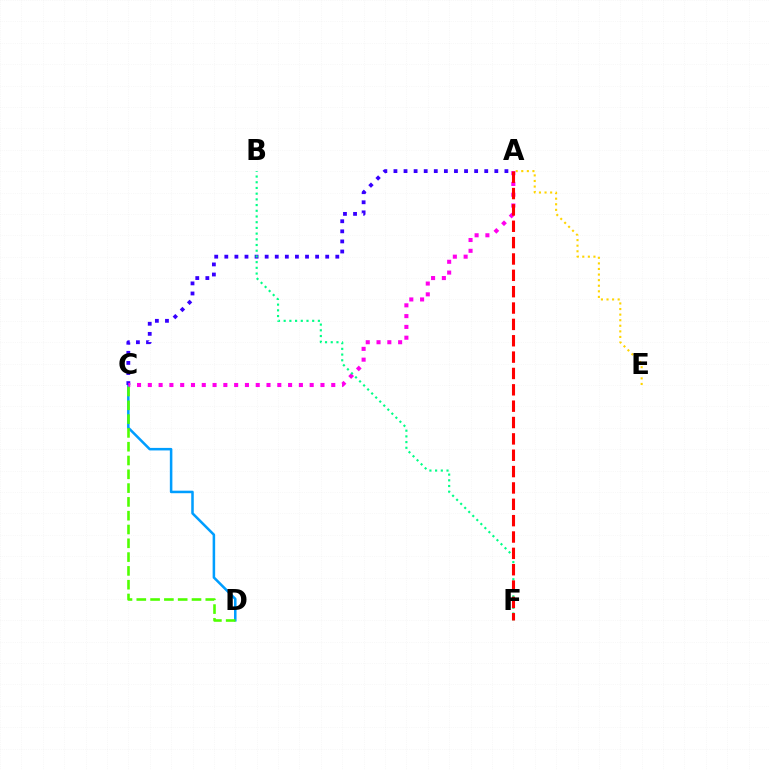{('A', 'E'): [{'color': '#ffd500', 'line_style': 'dotted', 'thickness': 1.52}], ('C', 'D'): [{'color': '#009eff', 'line_style': 'solid', 'thickness': 1.82}, {'color': '#4fff00', 'line_style': 'dashed', 'thickness': 1.87}], ('A', 'C'): [{'color': '#3700ff', 'line_style': 'dotted', 'thickness': 2.74}, {'color': '#ff00ed', 'line_style': 'dotted', 'thickness': 2.93}], ('B', 'F'): [{'color': '#00ff86', 'line_style': 'dotted', 'thickness': 1.55}], ('A', 'F'): [{'color': '#ff0000', 'line_style': 'dashed', 'thickness': 2.22}]}